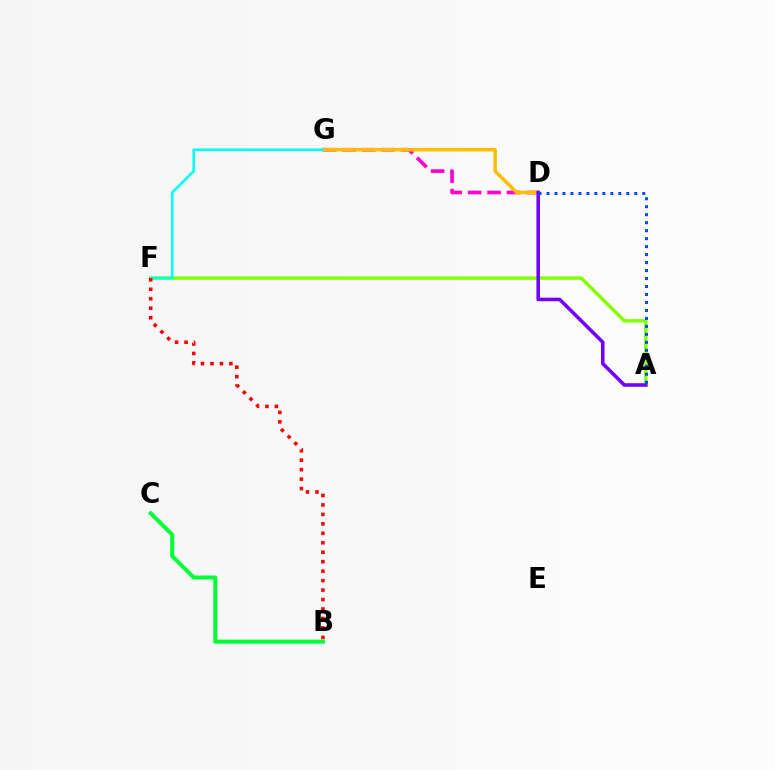{('A', 'F'): [{'color': '#84ff00', 'line_style': 'solid', 'thickness': 2.47}], ('D', 'G'): [{'color': '#ff00cf', 'line_style': 'dashed', 'thickness': 2.64}, {'color': '#ffbd00', 'line_style': 'solid', 'thickness': 2.54}], ('A', 'D'): [{'color': '#7200ff', 'line_style': 'solid', 'thickness': 2.55}, {'color': '#004bff', 'line_style': 'dotted', 'thickness': 2.17}], ('B', 'C'): [{'color': '#00ff39', 'line_style': 'solid', 'thickness': 2.91}], ('F', 'G'): [{'color': '#00fff6', 'line_style': 'solid', 'thickness': 1.86}], ('B', 'F'): [{'color': '#ff0000', 'line_style': 'dotted', 'thickness': 2.57}]}